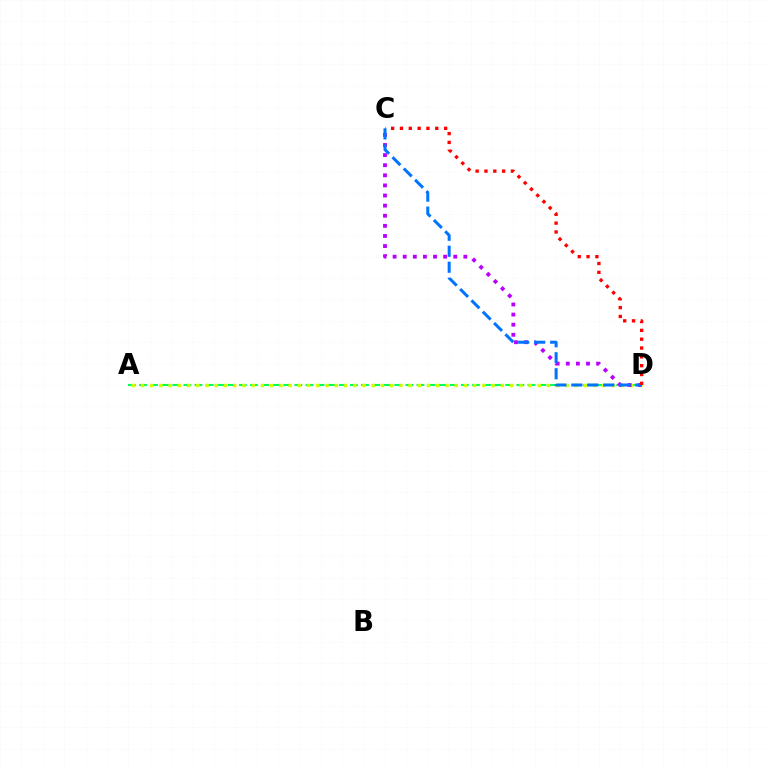{('A', 'D'): [{'color': '#00ff5c', 'line_style': 'dashed', 'thickness': 1.51}, {'color': '#d1ff00', 'line_style': 'dotted', 'thickness': 2.51}], ('C', 'D'): [{'color': '#b900ff', 'line_style': 'dotted', 'thickness': 2.75}, {'color': '#0074ff', 'line_style': 'dashed', 'thickness': 2.17}, {'color': '#ff0000', 'line_style': 'dotted', 'thickness': 2.4}]}